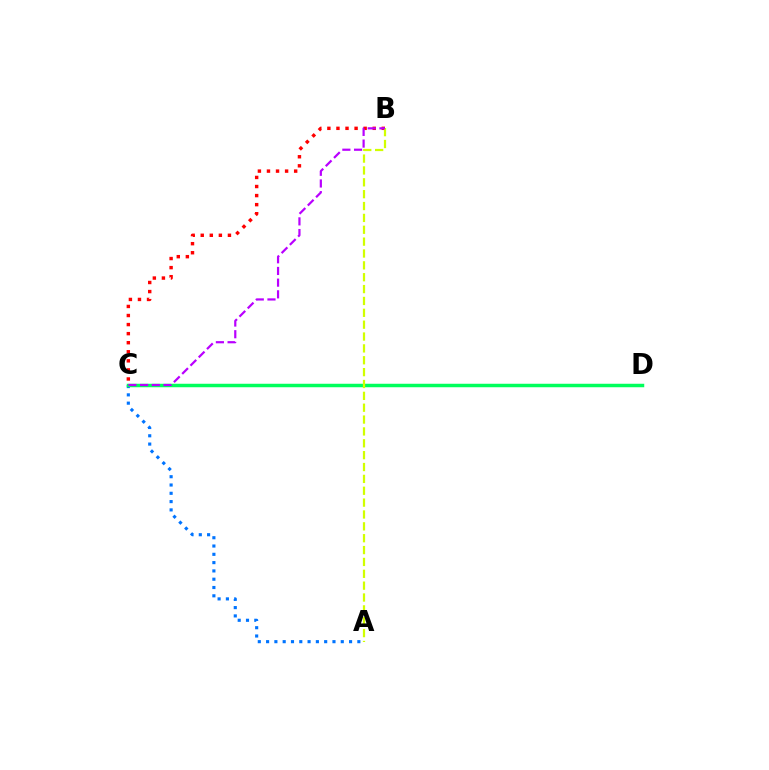{('A', 'C'): [{'color': '#0074ff', 'line_style': 'dotted', 'thickness': 2.25}], ('B', 'C'): [{'color': '#ff0000', 'line_style': 'dotted', 'thickness': 2.46}, {'color': '#b900ff', 'line_style': 'dashed', 'thickness': 1.59}], ('C', 'D'): [{'color': '#00ff5c', 'line_style': 'solid', 'thickness': 2.51}], ('A', 'B'): [{'color': '#d1ff00', 'line_style': 'dashed', 'thickness': 1.61}]}